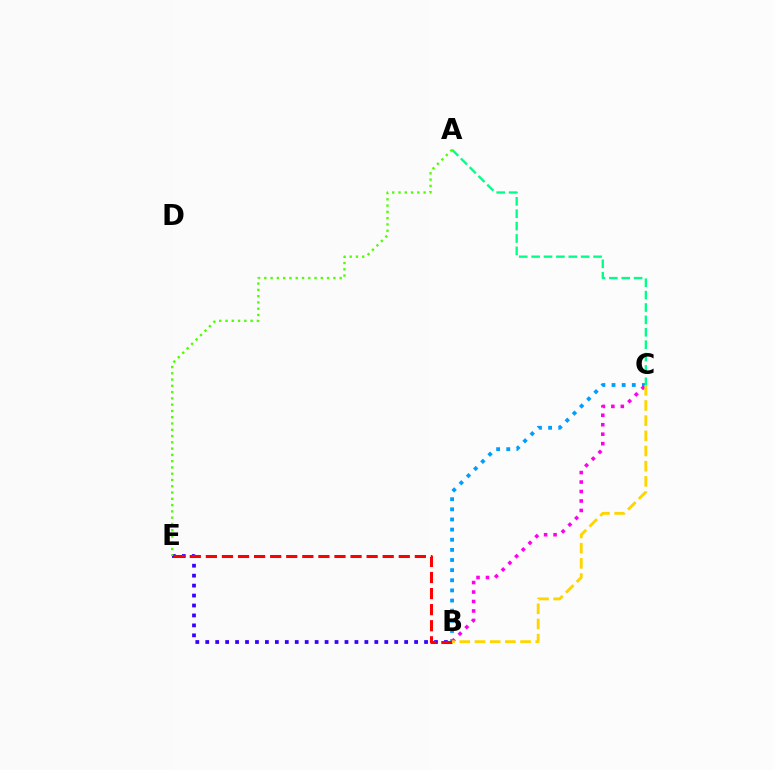{('B', 'C'): [{'color': '#009eff', 'line_style': 'dotted', 'thickness': 2.75}, {'color': '#ff00ed', 'line_style': 'dotted', 'thickness': 2.57}, {'color': '#ffd500', 'line_style': 'dashed', 'thickness': 2.06}], ('B', 'E'): [{'color': '#3700ff', 'line_style': 'dotted', 'thickness': 2.7}, {'color': '#ff0000', 'line_style': 'dashed', 'thickness': 2.18}], ('A', 'C'): [{'color': '#00ff86', 'line_style': 'dashed', 'thickness': 1.68}], ('A', 'E'): [{'color': '#4fff00', 'line_style': 'dotted', 'thickness': 1.71}]}